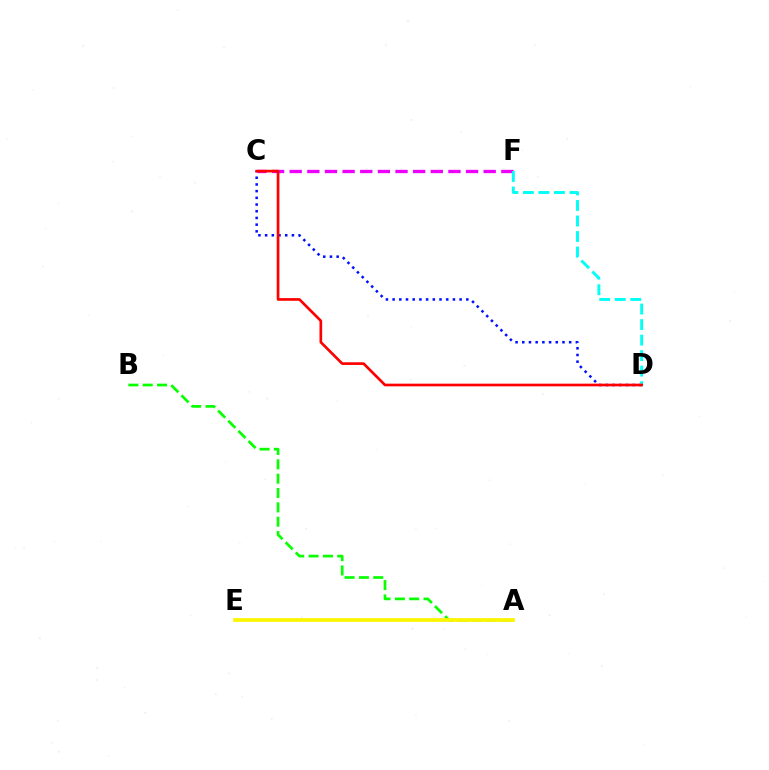{('A', 'B'): [{'color': '#08ff00', 'line_style': 'dashed', 'thickness': 1.95}], ('C', 'F'): [{'color': '#ee00ff', 'line_style': 'dashed', 'thickness': 2.4}], ('C', 'D'): [{'color': '#0010ff', 'line_style': 'dotted', 'thickness': 1.82}, {'color': '#ff0000', 'line_style': 'solid', 'thickness': 1.93}], ('D', 'F'): [{'color': '#00fff6', 'line_style': 'dashed', 'thickness': 2.11}], ('A', 'E'): [{'color': '#fcf500', 'line_style': 'solid', 'thickness': 2.7}]}